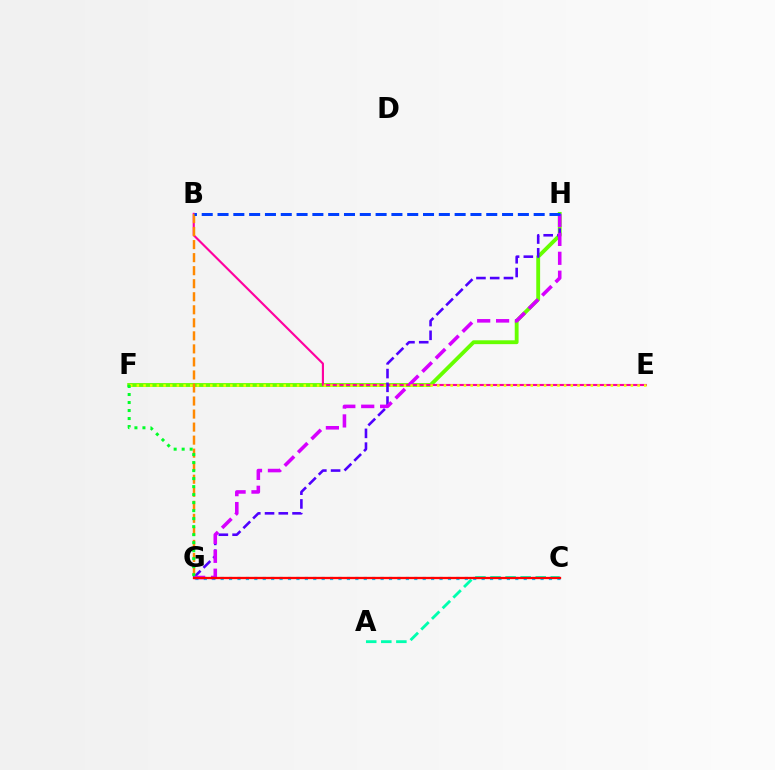{('F', 'H'): [{'color': '#66ff00', 'line_style': 'solid', 'thickness': 2.77}], ('B', 'E'): [{'color': '#ff00a0', 'line_style': 'solid', 'thickness': 1.54}], ('C', 'G'): [{'color': '#00c7ff', 'line_style': 'dotted', 'thickness': 2.29}, {'color': '#ff0000', 'line_style': 'solid', 'thickness': 1.65}], ('G', 'H'): [{'color': '#4f00ff', 'line_style': 'dashed', 'thickness': 1.87}, {'color': '#d600ff', 'line_style': 'dashed', 'thickness': 2.57}], ('B', 'G'): [{'color': '#ff8800', 'line_style': 'dashed', 'thickness': 1.77}], ('E', 'F'): [{'color': '#eeff00', 'line_style': 'dotted', 'thickness': 1.81}], ('B', 'H'): [{'color': '#003fff', 'line_style': 'dashed', 'thickness': 2.15}], ('A', 'C'): [{'color': '#00ffaf', 'line_style': 'dashed', 'thickness': 2.05}], ('F', 'G'): [{'color': '#00ff27', 'line_style': 'dotted', 'thickness': 2.18}]}